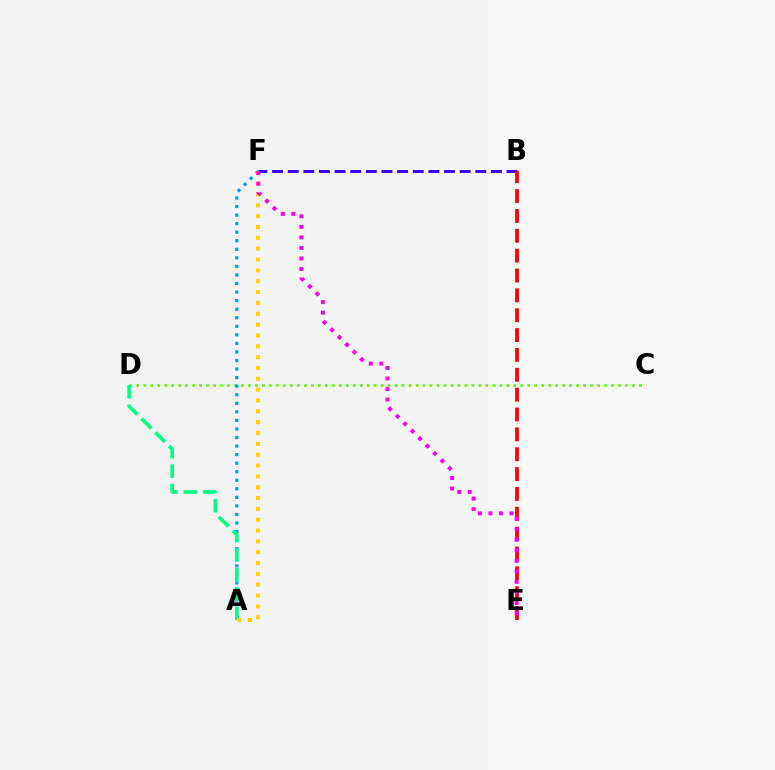{('C', 'D'): [{'color': '#4fff00', 'line_style': 'dotted', 'thickness': 1.9}], ('A', 'F'): [{'color': '#009eff', 'line_style': 'dotted', 'thickness': 2.32}, {'color': '#ffd500', 'line_style': 'dotted', 'thickness': 2.94}], ('B', 'F'): [{'color': '#3700ff', 'line_style': 'dashed', 'thickness': 2.12}], ('A', 'D'): [{'color': '#00ff86', 'line_style': 'dashed', 'thickness': 2.64}], ('B', 'E'): [{'color': '#ff0000', 'line_style': 'dashed', 'thickness': 2.7}], ('E', 'F'): [{'color': '#ff00ed', 'line_style': 'dotted', 'thickness': 2.86}]}